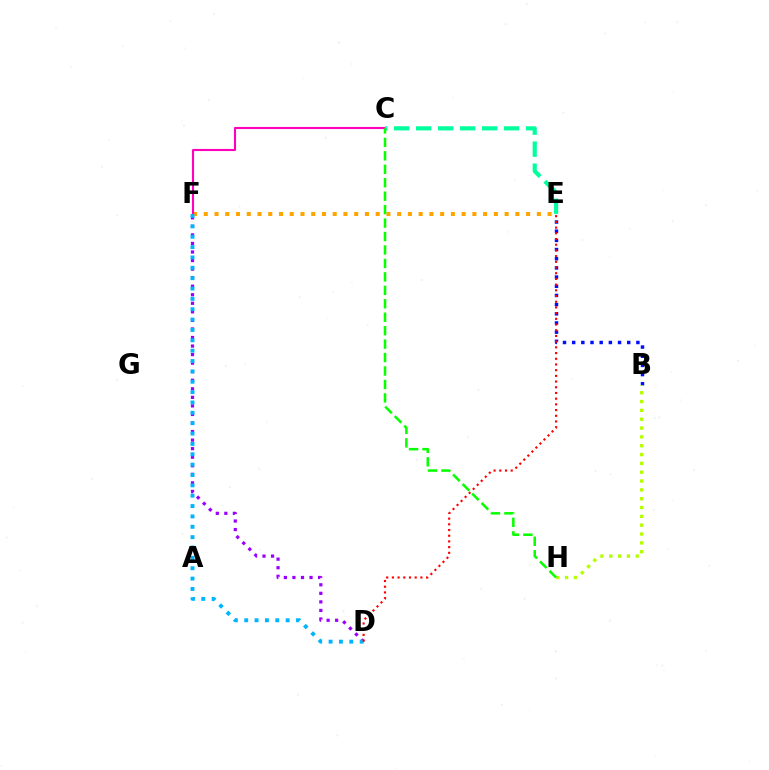{('E', 'F'): [{'color': '#ffa500', 'line_style': 'dotted', 'thickness': 2.92}], ('B', 'E'): [{'color': '#0010ff', 'line_style': 'dotted', 'thickness': 2.49}], ('D', 'F'): [{'color': '#9b00ff', 'line_style': 'dotted', 'thickness': 2.32}, {'color': '#00b5ff', 'line_style': 'dotted', 'thickness': 2.81}], ('B', 'H'): [{'color': '#b3ff00', 'line_style': 'dotted', 'thickness': 2.4}], ('C', 'F'): [{'color': '#ff00bd', 'line_style': 'solid', 'thickness': 1.53}], ('C', 'E'): [{'color': '#00ff9d', 'line_style': 'dashed', 'thickness': 2.99}], ('C', 'H'): [{'color': '#08ff00', 'line_style': 'dashed', 'thickness': 1.83}], ('D', 'E'): [{'color': '#ff0000', 'line_style': 'dotted', 'thickness': 1.55}]}